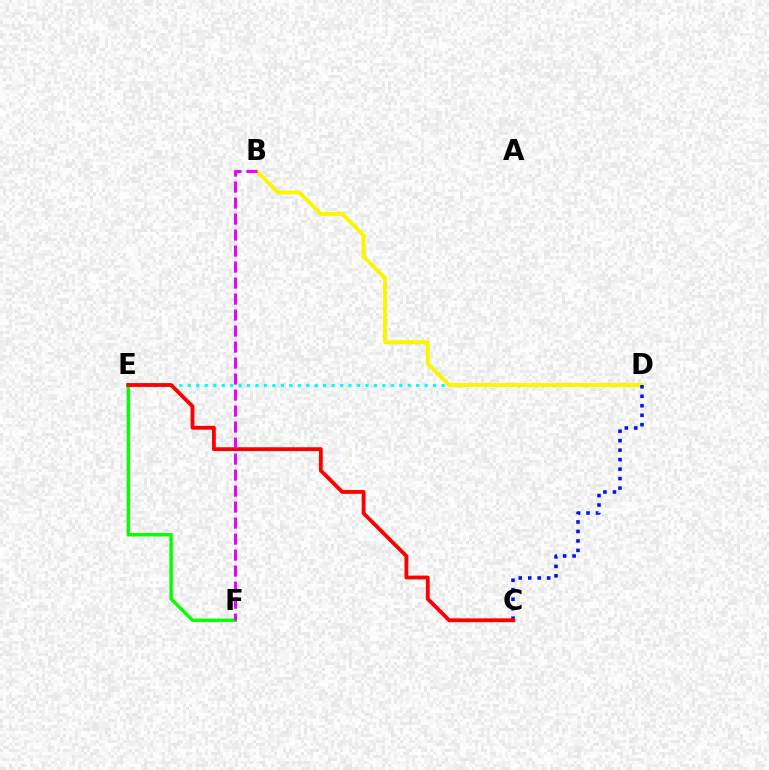{('D', 'E'): [{'color': '#00fff6', 'line_style': 'dotted', 'thickness': 2.3}], ('B', 'D'): [{'color': '#fcf500', 'line_style': 'solid', 'thickness': 2.83}], ('C', 'D'): [{'color': '#0010ff', 'line_style': 'dotted', 'thickness': 2.58}], ('E', 'F'): [{'color': '#08ff00', 'line_style': 'solid', 'thickness': 2.48}], ('C', 'E'): [{'color': '#ff0000', 'line_style': 'solid', 'thickness': 2.77}], ('B', 'F'): [{'color': '#ee00ff', 'line_style': 'dashed', 'thickness': 2.17}]}